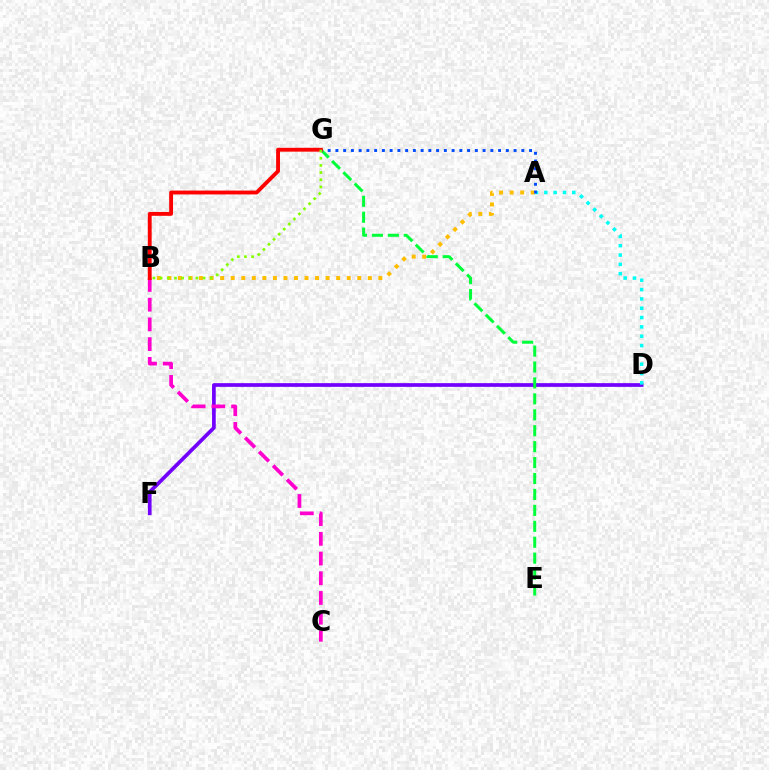{('D', 'F'): [{'color': '#7200ff', 'line_style': 'solid', 'thickness': 2.66}], ('A', 'D'): [{'color': '#00fff6', 'line_style': 'dotted', 'thickness': 2.53}], ('A', 'B'): [{'color': '#ffbd00', 'line_style': 'dotted', 'thickness': 2.87}], ('E', 'G'): [{'color': '#00ff39', 'line_style': 'dashed', 'thickness': 2.16}], ('A', 'G'): [{'color': '#004bff', 'line_style': 'dotted', 'thickness': 2.1}], ('B', 'C'): [{'color': '#ff00cf', 'line_style': 'dashed', 'thickness': 2.68}], ('B', 'G'): [{'color': '#ff0000', 'line_style': 'solid', 'thickness': 2.78}, {'color': '#84ff00', 'line_style': 'dotted', 'thickness': 1.95}]}